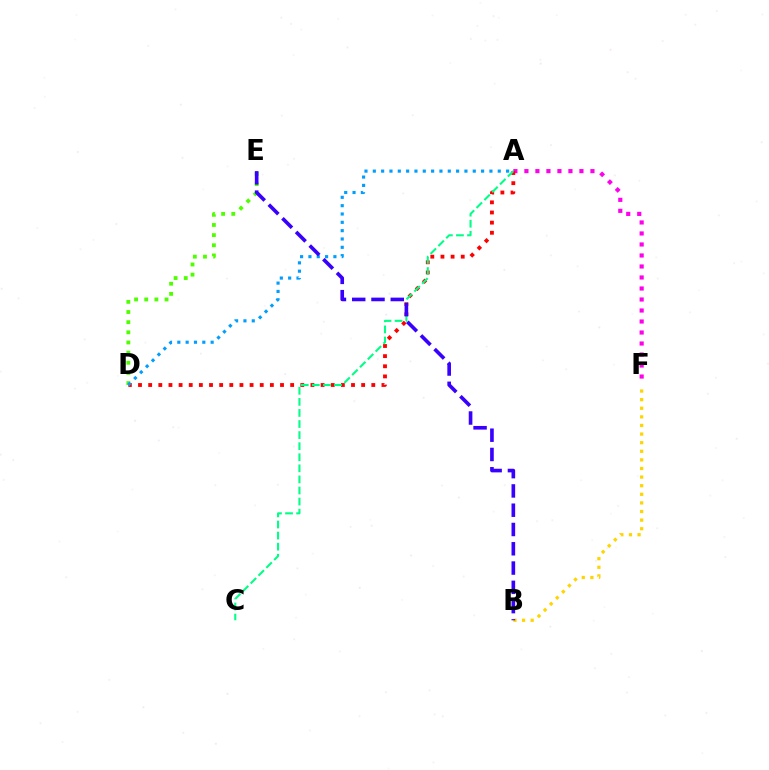{('A', 'F'): [{'color': '#ff00ed', 'line_style': 'dotted', 'thickness': 2.99}], ('A', 'D'): [{'color': '#ff0000', 'line_style': 'dotted', 'thickness': 2.76}, {'color': '#009eff', 'line_style': 'dotted', 'thickness': 2.26}], ('B', 'F'): [{'color': '#ffd500', 'line_style': 'dotted', 'thickness': 2.34}], ('A', 'C'): [{'color': '#00ff86', 'line_style': 'dashed', 'thickness': 1.51}], ('D', 'E'): [{'color': '#4fff00', 'line_style': 'dotted', 'thickness': 2.76}], ('B', 'E'): [{'color': '#3700ff', 'line_style': 'dashed', 'thickness': 2.62}]}